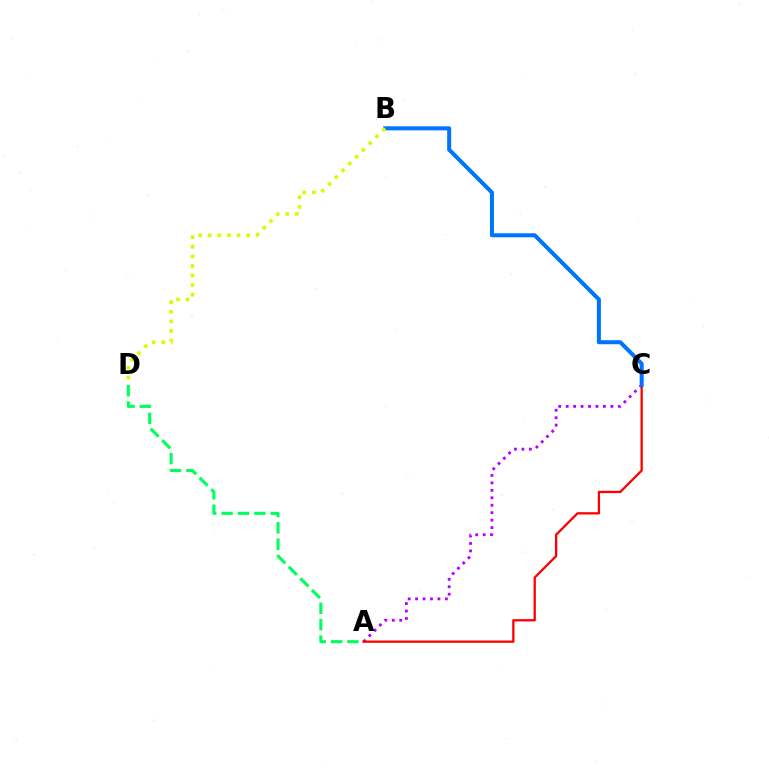{('A', 'D'): [{'color': '#00ff5c', 'line_style': 'dashed', 'thickness': 2.22}], ('A', 'C'): [{'color': '#b900ff', 'line_style': 'dotted', 'thickness': 2.02}, {'color': '#ff0000', 'line_style': 'solid', 'thickness': 1.65}], ('B', 'C'): [{'color': '#0074ff', 'line_style': 'solid', 'thickness': 2.9}], ('B', 'D'): [{'color': '#d1ff00', 'line_style': 'dotted', 'thickness': 2.61}]}